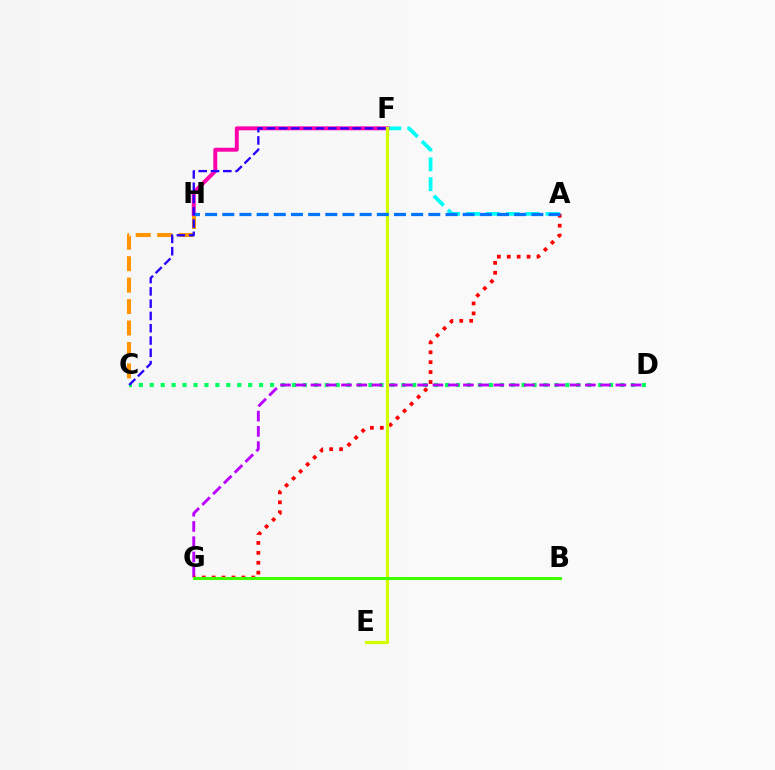{('C', 'D'): [{'color': '#00ff5c', 'line_style': 'dotted', 'thickness': 2.97}], ('A', 'F'): [{'color': '#00fff6', 'line_style': 'dashed', 'thickness': 2.7}], ('D', 'G'): [{'color': '#b900ff', 'line_style': 'dashed', 'thickness': 2.07}], ('C', 'H'): [{'color': '#ff9400', 'line_style': 'dashed', 'thickness': 2.91}], ('F', 'H'): [{'color': '#ff00ac', 'line_style': 'solid', 'thickness': 2.83}], ('A', 'G'): [{'color': '#ff0000', 'line_style': 'dotted', 'thickness': 2.69}], ('E', 'F'): [{'color': '#d1ff00', 'line_style': 'solid', 'thickness': 2.29}], ('B', 'G'): [{'color': '#3dff00', 'line_style': 'solid', 'thickness': 2.14}], ('A', 'H'): [{'color': '#0074ff', 'line_style': 'dashed', 'thickness': 2.33}], ('C', 'F'): [{'color': '#2500ff', 'line_style': 'dashed', 'thickness': 1.67}]}